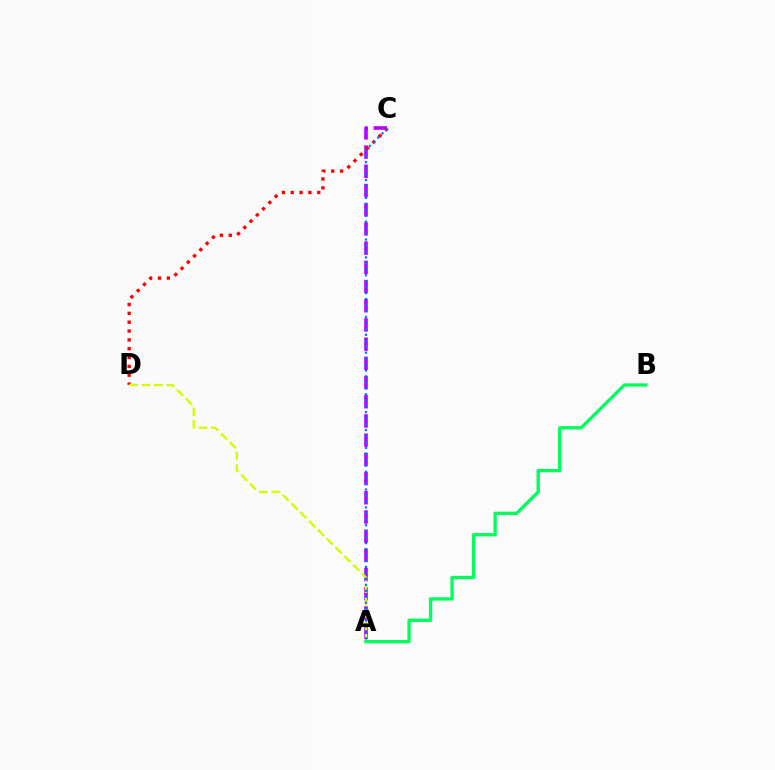{('A', 'C'): [{'color': '#b900ff', 'line_style': 'dashed', 'thickness': 2.61}, {'color': '#0074ff', 'line_style': 'dotted', 'thickness': 1.62}], ('C', 'D'): [{'color': '#ff0000', 'line_style': 'dotted', 'thickness': 2.4}], ('A', 'D'): [{'color': '#d1ff00', 'line_style': 'dashed', 'thickness': 1.69}], ('A', 'B'): [{'color': '#00ff5c', 'line_style': 'solid', 'thickness': 2.4}]}